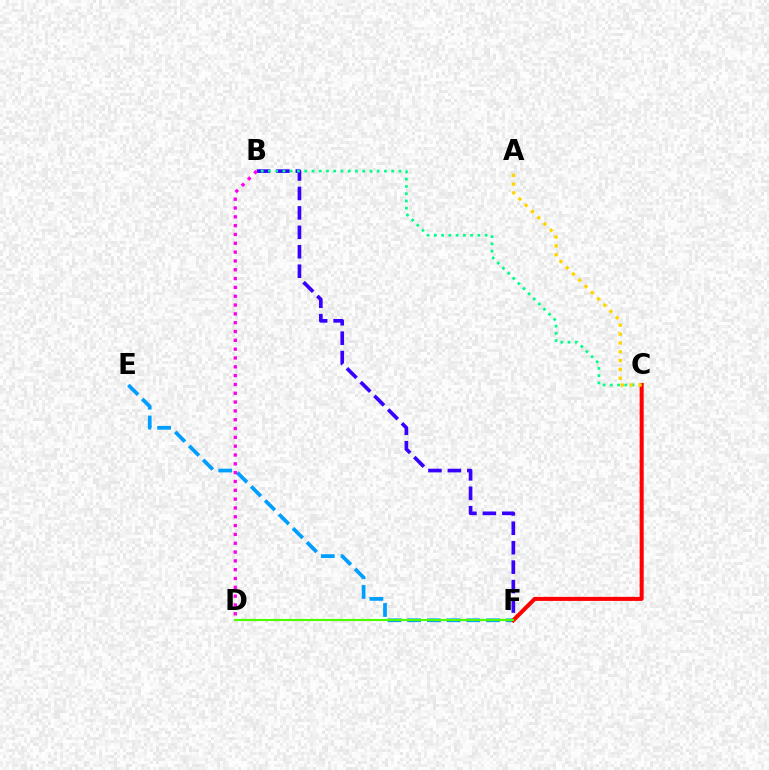{('B', 'F'): [{'color': '#3700ff', 'line_style': 'dashed', 'thickness': 2.64}], ('B', 'C'): [{'color': '#00ff86', 'line_style': 'dotted', 'thickness': 1.97}], ('E', 'F'): [{'color': '#009eff', 'line_style': 'dashed', 'thickness': 2.68}], ('C', 'F'): [{'color': '#ff0000', 'line_style': 'solid', 'thickness': 2.91}], ('D', 'F'): [{'color': '#4fff00', 'line_style': 'solid', 'thickness': 1.57}], ('A', 'C'): [{'color': '#ffd500', 'line_style': 'dotted', 'thickness': 2.4}], ('B', 'D'): [{'color': '#ff00ed', 'line_style': 'dotted', 'thickness': 2.4}]}